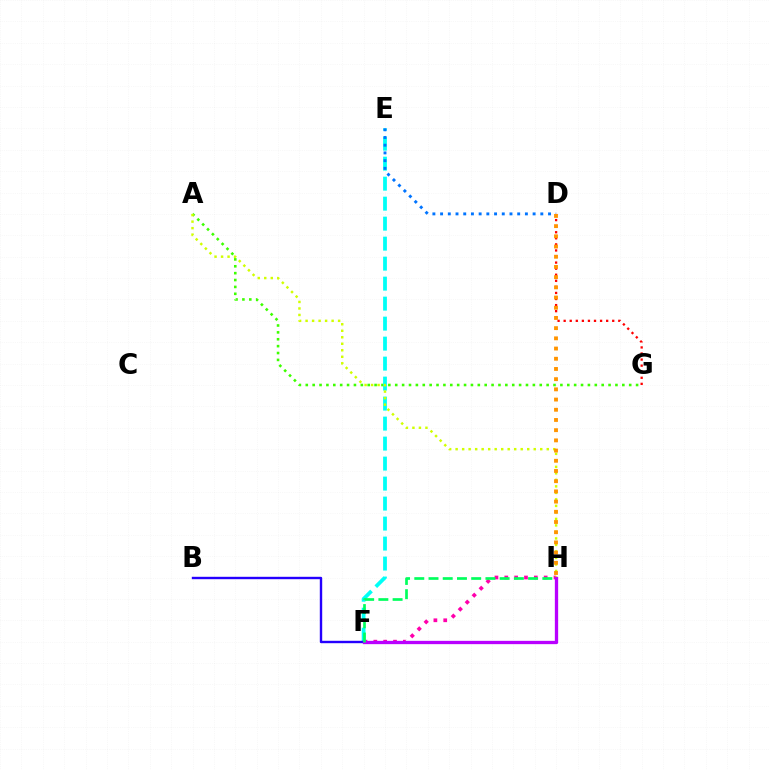{('A', 'G'): [{'color': '#3dff00', 'line_style': 'dotted', 'thickness': 1.87}], ('D', 'G'): [{'color': '#ff0000', 'line_style': 'dotted', 'thickness': 1.65}], ('F', 'H'): [{'color': '#ff00ac', 'line_style': 'dotted', 'thickness': 2.68}, {'color': '#b900ff', 'line_style': 'solid', 'thickness': 2.38}, {'color': '#00ff5c', 'line_style': 'dashed', 'thickness': 1.93}], ('E', 'F'): [{'color': '#00fff6', 'line_style': 'dashed', 'thickness': 2.72}], ('A', 'H'): [{'color': '#d1ff00', 'line_style': 'dotted', 'thickness': 1.77}], ('D', 'E'): [{'color': '#0074ff', 'line_style': 'dotted', 'thickness': 2.09}], ('B', 'F'): [{'color': '#2500ff', 'line_style': 'solid', 'thickness': 1.72}], ('D', 'H'): [{'color': '#ff9400', 'line_style': 'dotted', 'thickness': 2.77}]}